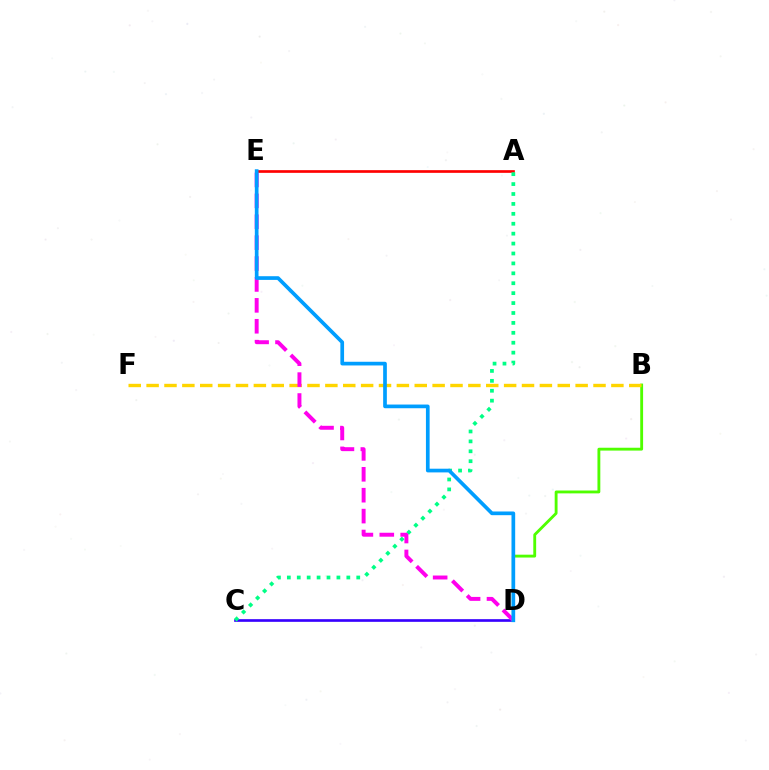{('C', 'D'): [{'color': '#3700ff', 'line_style': 'solid', 'thickness': 1.92}], ('A', 'E'): [{'color': '#ff0000', 'line_style': 'solid', 'thickness': 1.93}], ('B', 'D'): [{'color': '#4fff00', 'line_style': 'solid', 'thickness': 2.05}], ('A', 'C'): [{'color': '#00ff86', 'line_style': 'dotted', 'thickness': 2.69}], ('B', 'F'): [{'color': '#ffd500', 'line_style': 'dashed', 'thickness': 2.43}], ('D', 'E'): [{'color': '#ff00ed', 'line_style': 'dashed', 'thickness': 2.84}, {'color': '#009eff', 'line_style': 'solid', 'thickness': 2.66}]}